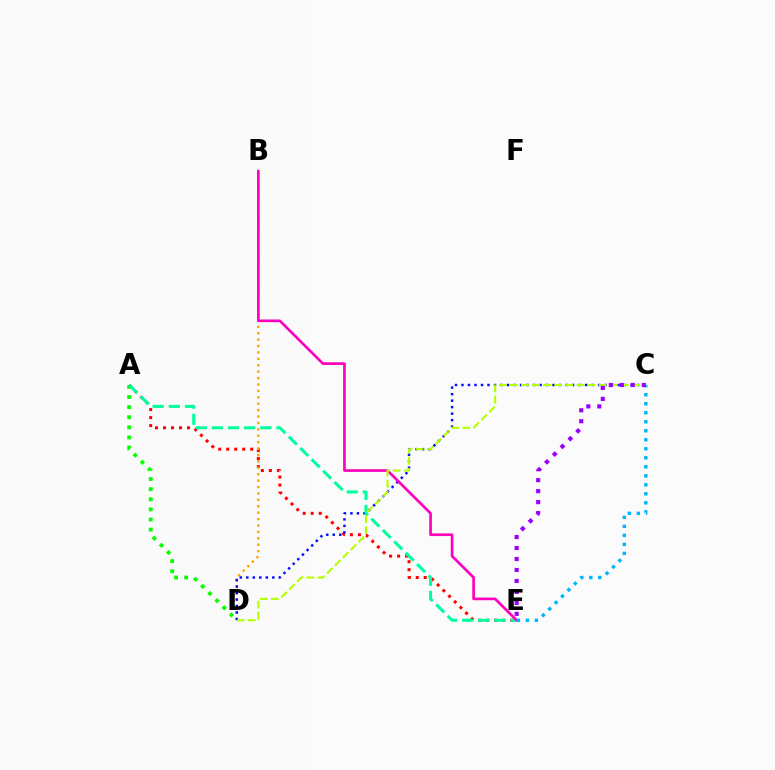{('A', 'E'): [{'color': '#ff0000', 'line_style': 'dotted', 'thickness': 2.17}, {'color': '#00ff9d', 'line_style': 'dashed', 'thickness': 2.19}], ('A', 'D'): [{'color': '#08ff00', 'line_style': 'dotted', 'thickness': 2.75}], ('B', 'D'): [{'color': '#ffa500', 'line_style': 'dotted', 'thickness': 1.74}], ('C', 'D'): [{'color': '#0010ff', 'line_style': 'dotted', 'thickness': 1.77}, {'color': '#b3ff00', 'line_style': 'dashed', 'thickness': 1.51}], ('B', 'E'): [{'color': '#ff00bd', 'line_style': 'solid', 'thickness': 1.92}], ('C', 'E'): [{'color': '#00b5ff', 'line_style': 'dotted', 'thickness': 2.45}, {'color': '#9b00ff', 'line_style': 'dotted', 'thickness': 2.98}]}